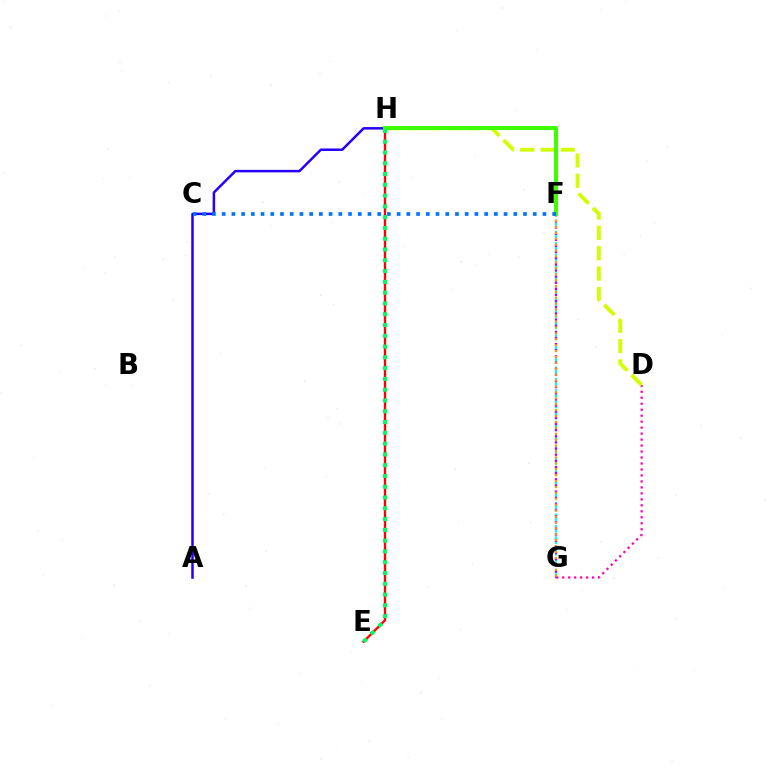{('D', 'G'): [{'color': '#ff00ac', 'line_style': 'dotted', 'thickness': 1.62}], ('D', 'H'): [{'color': '#d1ff00', 'line_style': 'dashed', 'thickness': 2.76}], ('F', 'G'): [{'color': '#00fff6', 'line_style': 'dashed', 'thickness': 1.54}, {'color': '#b900ff', 'line_style': 'dotted', 'thickness': 1.67}, {'color': '#ff9400', 'line_style': 'dotted', 'thickness': 1.61}], ('E', 'H'): [{'color': '#ff0000', 'line_style': 'solid', 'thickness': 1.68}, {'color': '#00ff5c', 'line_style': 'dotted', 'thickness': 2.93}], ('A', 'H'): [{'color': '#2500ff', 'line_style': 'solid', 'thickness': 1.81}], ('F', 'H'): [{'color': '#3dff00', 'line_style': 'solid', 'thickness': 2.92}], ('C', 'F'): [{'color': '#0074ff', 'line_style': 'dotted', 'thickness': 2.64}]}